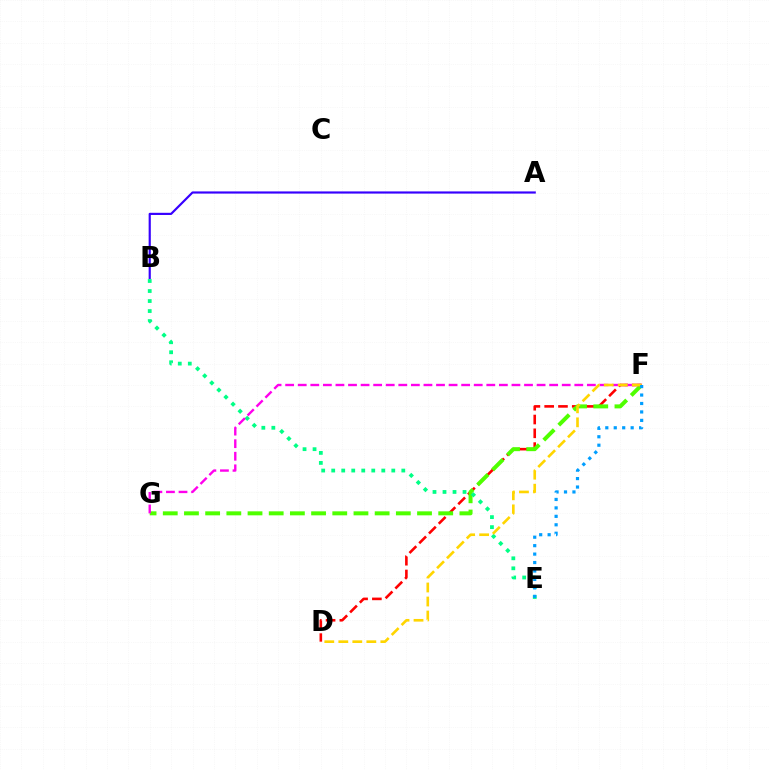{('A', 'B'): [{'color': '#3700ff', 'line_style': 'solid', 'thickness': 1.56}], ('D', 'F'): [{'color': '#ff0000', 'line_style': 'dashed', 'thickness': 1.87}, {'color': '#ffd500', 'line_style': 'dashed', 'thickness': 1.9}], ('F', 'G'): [{'color': '#4fff00', 'line_style': 'dashed', 'thickness': 2.88}, {'color': '#ff00ed', 'line_style': 'dashed', 'thickness': 1.71}], ('B', 'E'): [{'color': '#00ff86', 'line_style': 'dotted', 'thickness': 2.72}], ('E', 'F'): [{'color': '#009eff', 'line_style': 'dotted', 'thickness': 2.3}]}